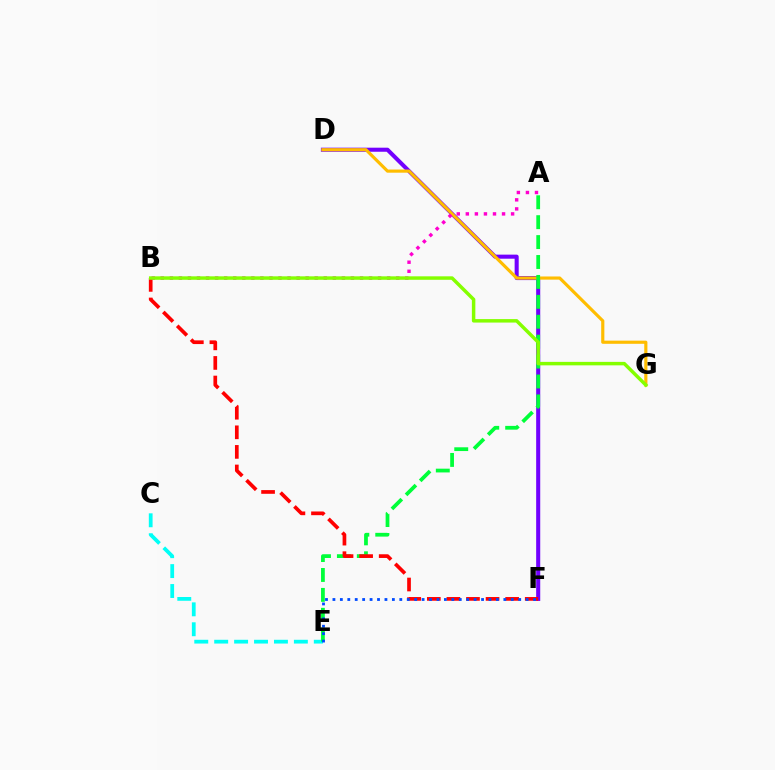{('D', 'F'): [{'color': '#7200ff', 'line_style': 'solid', 'thickness': 2.93}], ('D', 'G'): [{'color': '#ffbd00', 'line_style': 'solid', 'thickness': 2.28}], ('C', 'E'): [{'color': '#00fff6', 'line_style': 'dashed', 'thickness': 2.71}], ('A', 'E'): [{'color': '#00ff39', 'line_style': 'dashed', 'thickness': 2.71}], ('B', 'F'): [{'color': '#ff0000', 'line_style': 'dashed', 'thickness': 2.66}], ('E', 'F'): [{'color': '#004bff', 'line_style': 'dotted', 'thickness': 2.02}], ('A', 'B'): [{'color': '#ff00cf', 'line_style': 'dotted', 'thickness': 2.46}], ('B', 'G'): [{'color': '#84ff00', 'line_style': 'solid', 'thickness': 2.5}]}